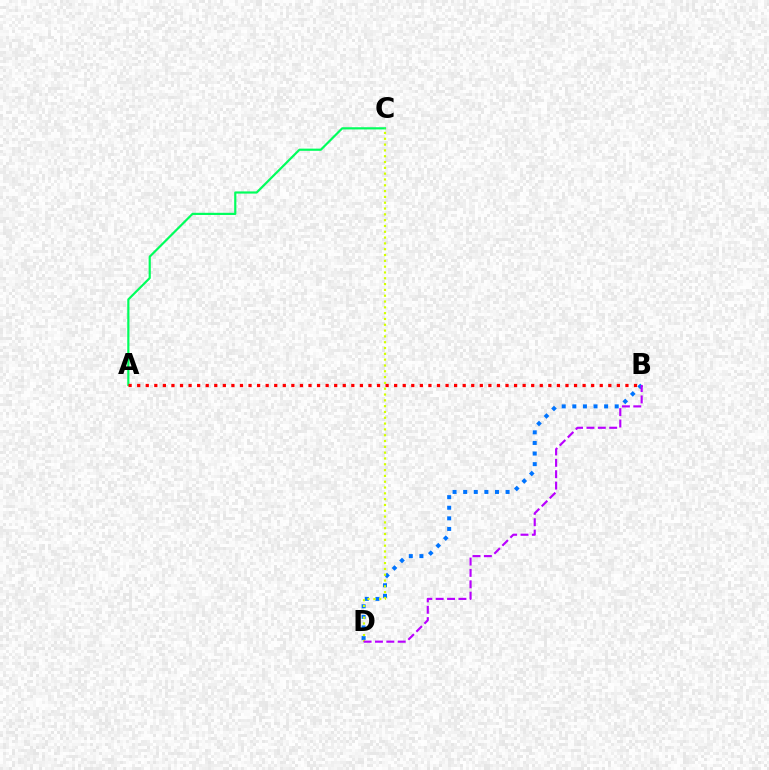{('B', 'D'): [{'color': '#0074ff', 'line_style': 'dotted', 'thickness': 2.88}, {'color': '#b900ff', 'line_style': 'dashed', 'thickness': 1.54}], ('A', 'C'): [{'color': '#00ff5c', 'line_style': 'solid', 'thickness': 1.57}], ('A', 'B'): [{'color': '#ff0000', 'line_style': 'dotted', 'thickness': 2.33}], ('C', 'D'): [{'color': '#d1ff00', 'line_style': 'dotted', 'thickness': 1.58}]}